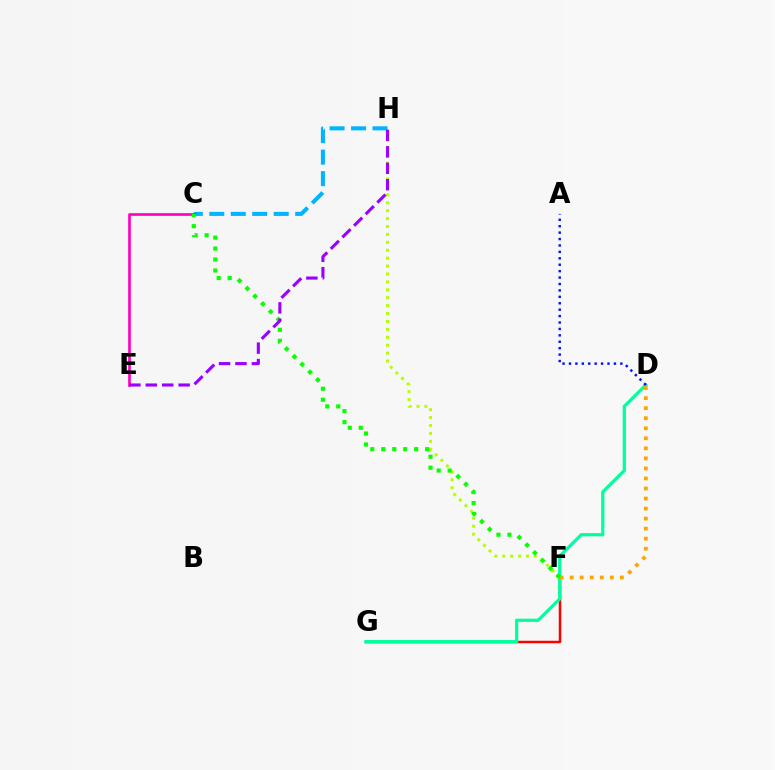{('C', 'H'): [{'color': '#00b5ff', 'line_style': 'dashed', 'thickness': 2.92}], ('C', 'E'): [{'color': '#ff00bd', 'line_style': 'solid', 'thickness': 1.92}], ('F', 'G'): [{'color': '#ff0000', 'line_style': 'solid', 'thickness': 1.78}], ('D', 'G'): [{'color': '#00ff9d', 'line_style': 'solid', 'thickness': 2.33}], ('D', 'F'): [{'color': '#ffa500', 'line_style': 'dotted', 'thickness': 2.73}], ('F', 'H'): [{'color': '#b3ff00', 'line_style': 'dotted', 'thickness': 2.15}], ('A', 'D'): [{'color': '#0010ff', 'line_style': 'dotted', 'thickness': 1.74}], ('C', 'F'): [{'color': '#08ff00', 'line_style': 'dotted', 'thickness': 2.98}], ('E', 'H'): [{'color': '#9b00ff', 'line_style': 'dashed', 'thickness': 2.23}]}